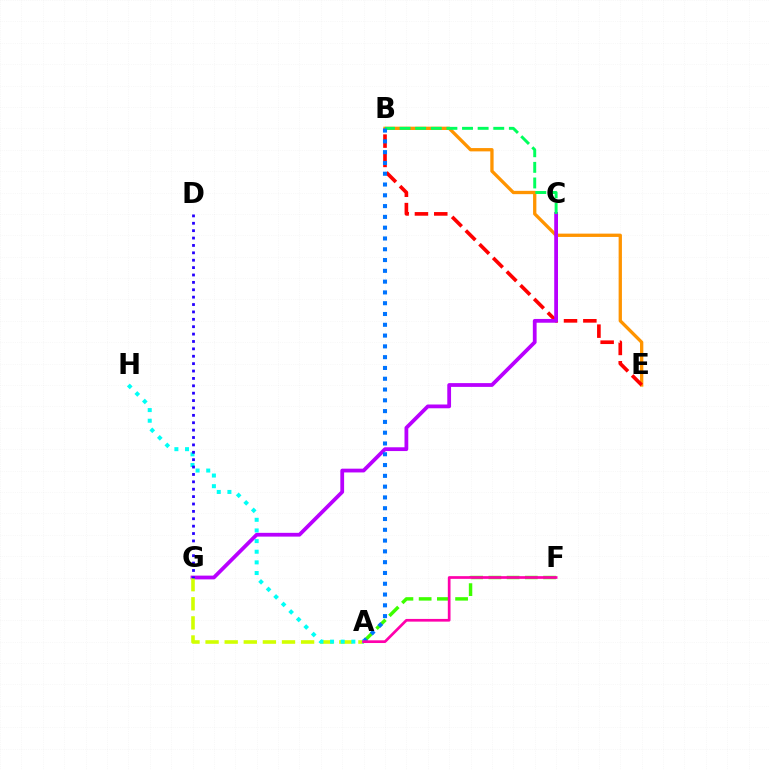{('B', 'E'): [{'color': '#ff9400', 'line_style': 'solid', 'thickness': 2.38}, {'color': '#ff0000', 'line_style': 'dashed', 'thickness': 2.63}], ('C', 'G'): [{'color': '#b900ff', 'line_style': 'solid', 'thickness': 2.72}], ('A', 'G'): [{'color': '#d1ff00', 'line_style': 'dashed', 'thickness': 2.6}], ('A', 'F'): [{'color': '#3dff00', 'line_style': 'dashed', 'thickness': 2.48}, {'color': '#ff00ac', 'line_style': 'solid', 'thickness': 1.95}], ('B', 'C'): [{'color': '#00ff5c', 'line_style': 'dashed', 'thickness': 2.12}], ('A', 'B'): [{'color': '#0074ff', 'line_style': 'dotted', 'thickness': 2.93}], ('A', 'H'): [{'color': '#00fff6', 'line_style': 'dotted', 'thickness': 2.89}], ('D', 'G'): [{'color': '#2500ff', 'line_style': 'dotted', 'thickness': 2.01}]}